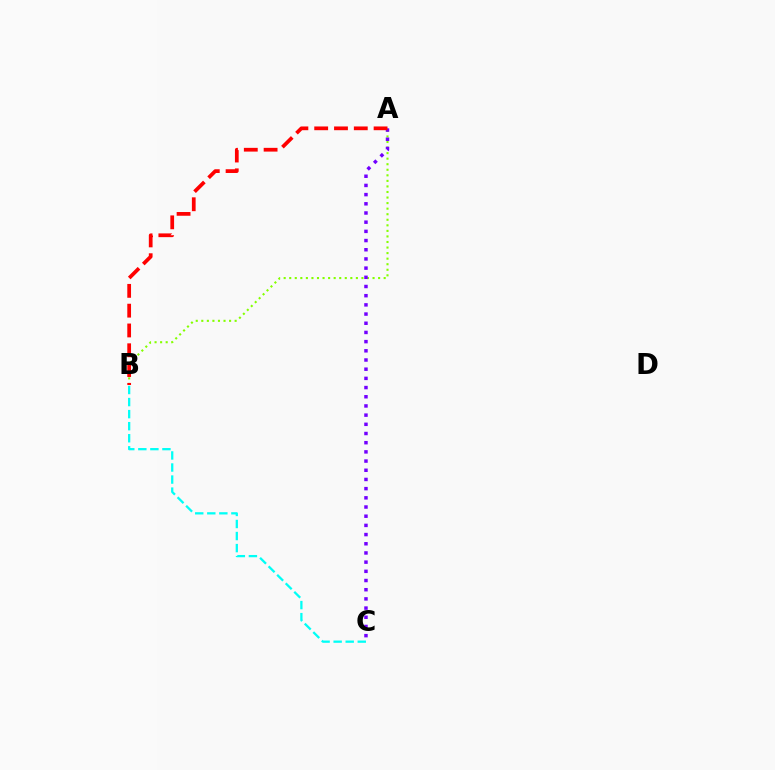{('A', 'B'): [{'color': '#84ff00', 'line_style': 'dotted', 'thickness': 1.51}, {'color': '#ff0000', 'line_style': 'dashed', 'thickness': 2.69}], ('A', 'C'): [{'color': '#7200ff', 'line_style': 'dotted', 'thickness': 2.5}], ('B', 'C'): [{'color': '#00fff6', 'line_style': 'dashed', 'thickness': 1.64}]}